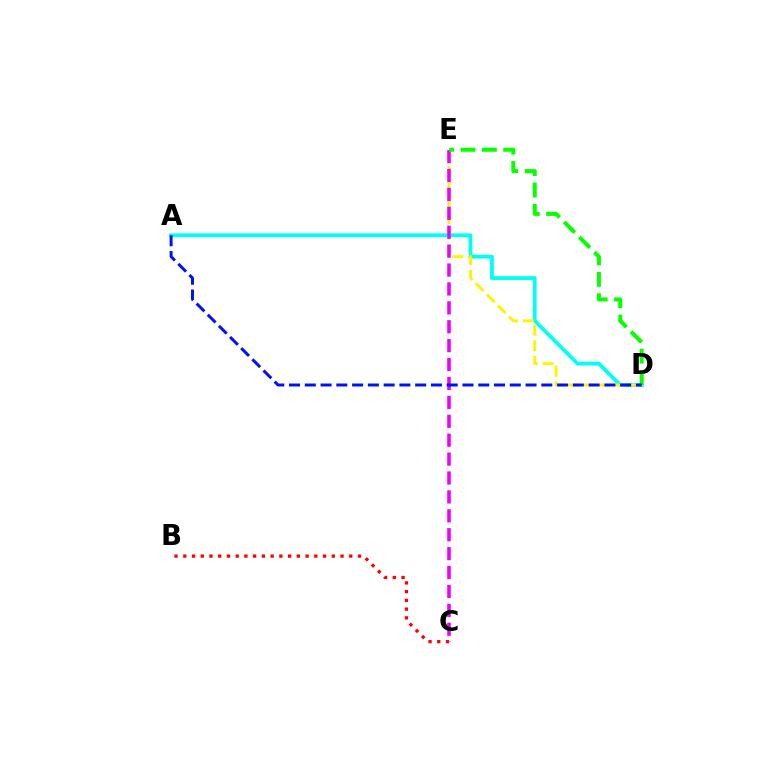{('A', 'D'): [{'color': '#00fff6', 'line_style': 'solid', 'thickness': 2.75}, {'color': '#0010ff', 'line_style': 'dashed', 'thickness': 2.14}], ('D', 'E'): [{'color': '#fcf500', 'line_style': 'dashed', 'thickness': 2.13}, {'color': '#08ff00', 'line_style': 'dashed', 'thickness': 2.91}], ('B', 'C'): [{'color': '#ff0000', 'line_style': 'dotted', 'thickness': 2.37}], ('C', 'E'): [{'color': '#ee00ff', 'line_style': 'dashed', 'thickness': 2.57}]}